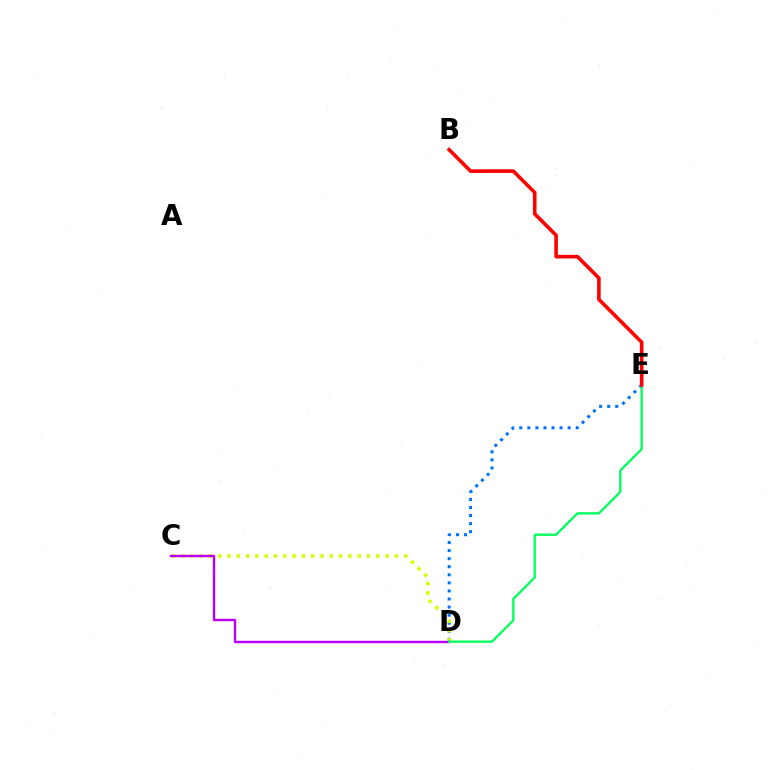{('D', 'E'): [{'color': '#0074ff', 'line_style': 'dotted', 'thickness': 2.19}, {'color': '#00ff5c', 'line_style': 'solid', 'thickness': 1.66}], ('C', 'D'): [{'color': '#d1ff00', 'line_style': 'dotted', 'thickness': 2.53}, {'color': '#b900ff', 'line_style': 'solid', 'thickness': 1.74}], ('B', 'E'): [{'color': '#ff0000', 'line_style': 'solid', 'thickness': 2.59}]}